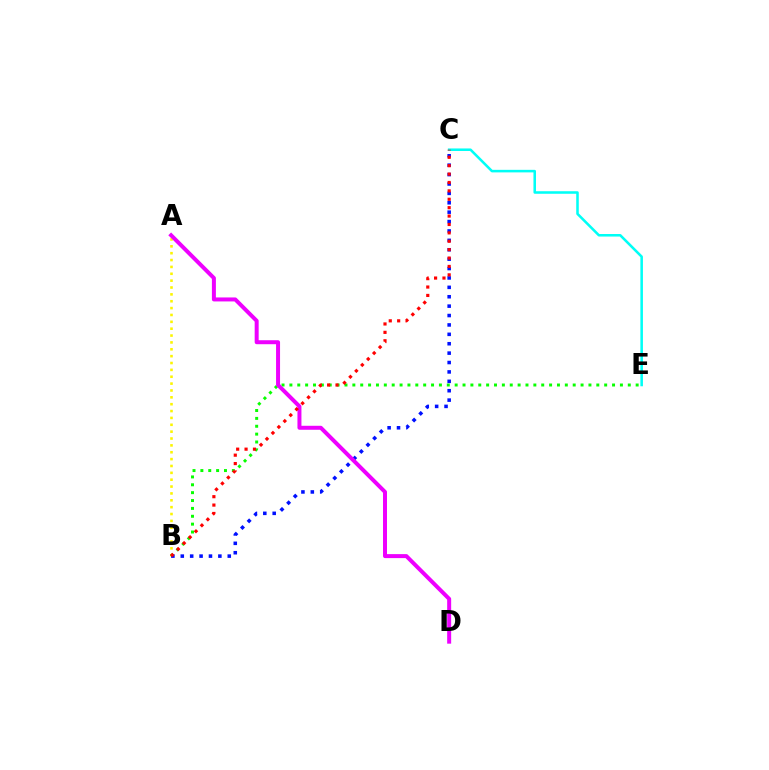{('A', 'B'): [{'color': '#fcf500', 'line_style': 'dotted', 'thickness': 1.86}], ('B', 'E'): [{'color': '#08ff00', 'line_style': 'dotted', 'thickness': 2.14}], ('C', 'E'): [{'color': '#00fff6', 'line_style': 'solid', 'thickness': 1.83}], ('B', 'C'): [{'color': '#0010ff', 'line_style': 'dotted', 'thickness': 2.55}, {'color': '#ff0000', 'line_style': 'dotted', 'thickness': 2.28}], ('A', 'D'): [{'color': '#ee00ff', 'line_style': 'solid', 'thickness': 2.87}]}